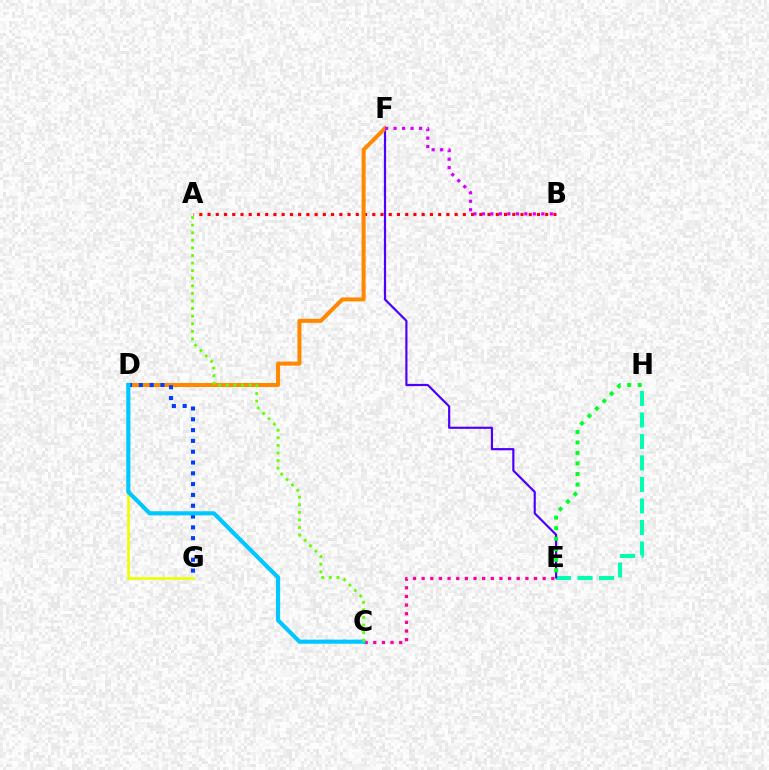{('E', 'H'): [{'color': '#00ffaf', 'line_style': 'dashed', 'thickness': 2.92}, {'color': '#00ff27', 'line_style': 'dotted', 'thickness': 2.86}], ('C', 'E'): [{'color': '#ff00a0', 'line_style': 'dotted', 'thickness': 2.35}], ('A', 'B'): [{'color': '#ff0000', 'line_style': 'dotted', 'thickness': 2.24}], ('E', 'F'): [{'color': '#4f00ff', 'line_style': 'solid', 'thickness': 1.58}], ('D', 'G'): [{'color': '#eeff00', 'line_style': 'solid', 'thickness': 1.91}, {'color': '#003fff', 'line_style': 'dotted', 'thickness': 2.94}], ('D', 'F'): [{'color': '#ff8800', 'line_style': 'solid', 'thickness': 2.89}], ('B', 'F'): [{'color': '#d600ff', 'line_style': 'dotted', 'thickness': 2.31}], ('C', 'D'): [{'color': '#00c7ff', 'line_style': 'solid', 'thickness': 2.98}], ('A', 'C'): [{'color': '#66ff00', 'line_style': 'dotted', 'thickness': 2.06}]}